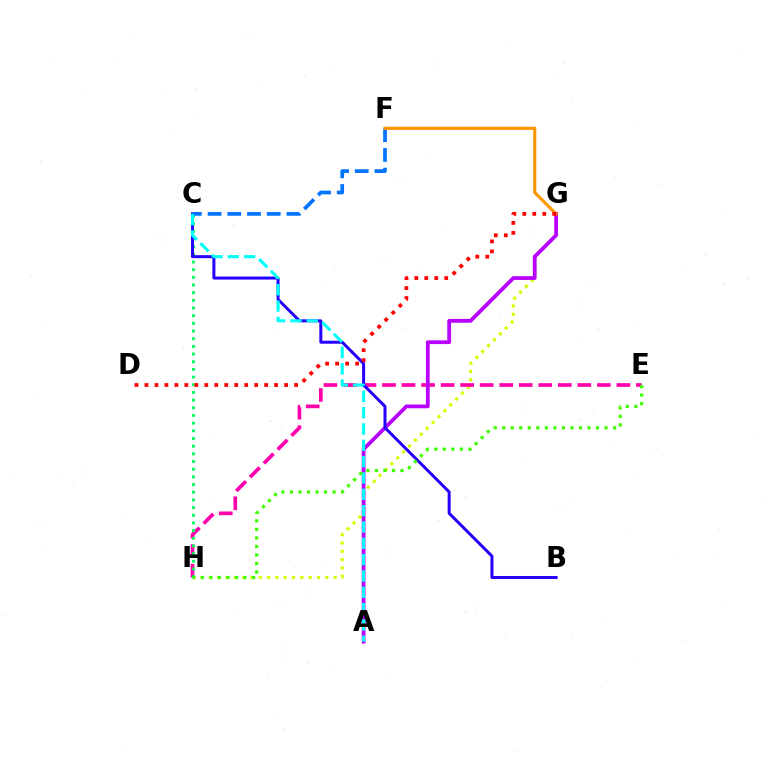{('G', 'H'): [{'color': '#d1ff00', 'line_style': 'dotted', 'thickness': 2.26}], ('E', 'H'): [{'color': '#ff00ac', 'line_style': 'dashed', 'thickness': 2.65}, {'color': '#3dff00', 'line_style': 'dotted', 'thickness': 2.32}], ('A', 'G'): [{'color': '#b900ff', 'line_style': 'solid', 'thickness': 2.71}], ('C', 'H'): [{'color': '#00ff5c', 'line_style': 'dotted', 'thickness': 2.09}], ('B', 'C'): [{'color': '#2500ff', 'line_style': 'solid', 'thickness': 2.17}], ('C', 'F'): [{'color': '#0074ff', 'line_style': 'dashed', 'thickness': 2.68}], ('F', 'G'): [{'color': '#ff9400', 'line_style': 'solid', 'thickness': 2.25}], ('D', 'G'): [{'color': '#ff0000', 'line_style': 'dotted', 'thickness': 2.71}], ('A', 'C'): [{'color': '#00fff6', 'line_style': 'dashed', 'thickness': 2.22}]}